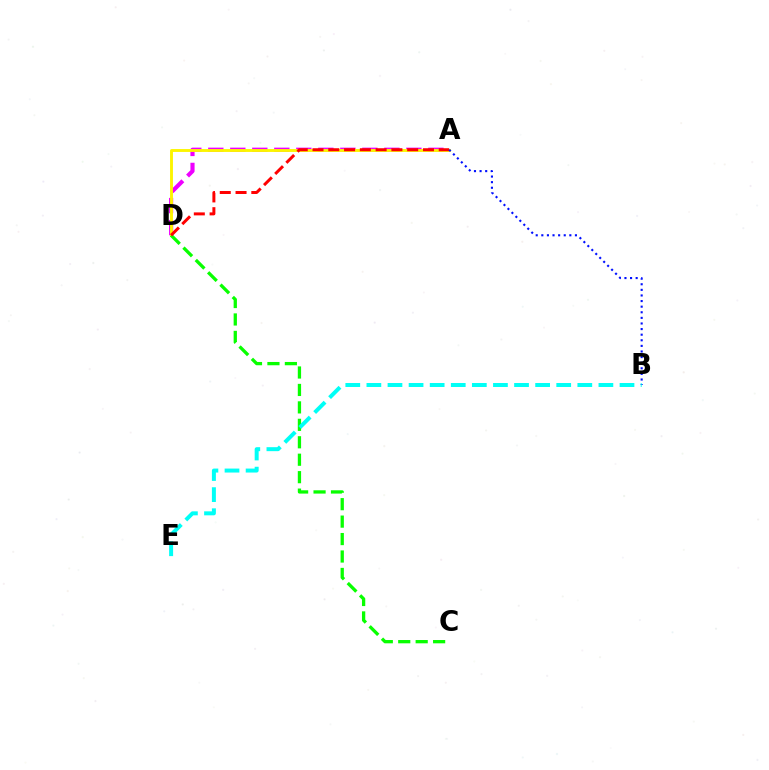{('A', 'D'): [{'color': '#ee00ff', 'line_style': 'dashed', 'thickness': 2.99}, {'color': '#fcf500', 'line_style': 'solid', 'thickness': 2.08}, {'color': '#ff0000', 'line_style': 'dashed', 'thickness': 2.14}], ('C', 'D'): [{'color': '#08ff00', 'line_style': 'dashed', 'thickness': 2.37}], ('A', 'B'): [{'color': '#0010ff', 'line_style': 'dotted', 'thickness': 1.52}], ('B', 'E'): [{'color': '#00fff6', 'line_style': 'dashed', 'thickness': 2.87}]}